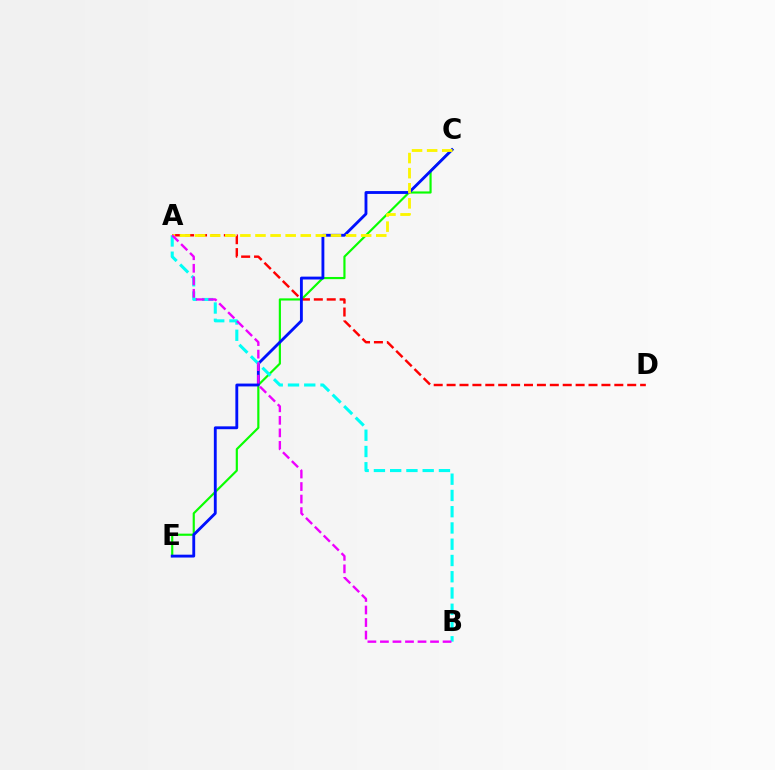{('C', 'E'): [{'color': '#08ff00', 'line_style': 'solid', 'thickness': 1.56}, {'color': '#0010ff', 'line_style': 'solid', 'thickness': 2.05}], ('A', 'D'): [{'color': '#ff0000', 'line_style': 'dashed', 'thickness': 1.75}], ('A', 'C'): [{'color': '#fcf500', 'line_style': 'dashed', 'thickness': 2.05}], ('A', 'B'): [{'color': '#00fff6', 'line_style': 'dashed', 'thickness': 2.21}, {'color': '#ee00ff', 'line_style': 'dashed', 'thickness': 1.7}]}